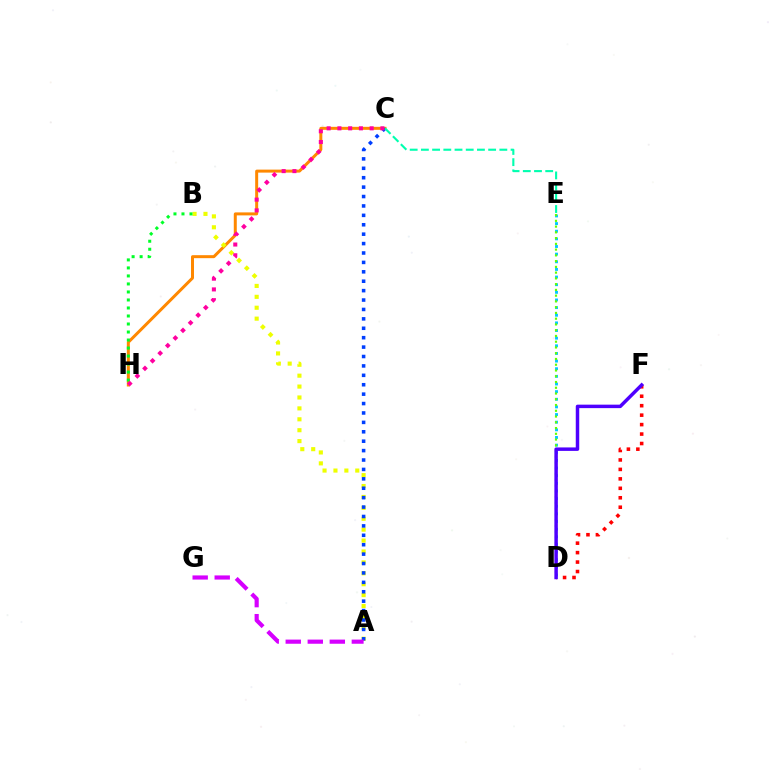{('C', 'H'): [{'color': '#ff8800', 'line_style': 'solid', 'thickness': 2.15}, {'color': '#ff00a0', 'line_style': 'dotted', 'thickness': 2.92}], ('A', 'B'): [{'color': '#eeff00', 'line_style': 'dotted', 'thickness': 2.96}], ('A', 'C'): [{'color': '#003fff', 'line_style': 'dotted', 'thickness': 2.56}], ('D', 'E'): [{'color': '#00c7ff', 'line_style': 'dotted', 'thickness': 2.08}, {'color': '#66ff00', 'line_style': 'dotted', 'thickness': 1.56}], ('D', 'F'): [{'color': '#ff0000', 'line_style': 'dotted', 'thickness': 2.57}, {'color': '#4f00ff', 'line_style': 'solid', 'thickness': 2.5}], ('B', 'H'): [{'color': '#00ff27', 'line_style': 'dotted', 'thickness': 2.18}], ('C', 'E'): [{'color': '#00ffaf', 'line_style': 'dashed', 'thickness': 1.52}], ('A', 'G'): [{'color': '#d600ff', 'line_style': 'dashed', 'thickness': 2.99}]}